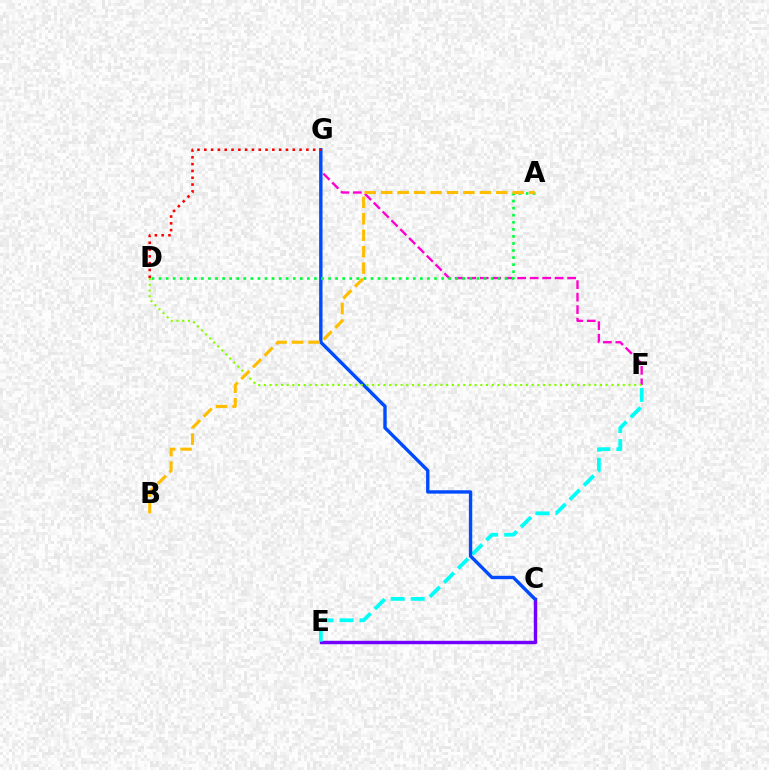{('C', 'E'): [{'color': '#7200ff', 'line_style': 'solid', 'thickness': 2.47}], ('E', 'F'): [{'color': '#00fff6', 'line_style': 'dashed', 'thickness': 2.72}], ('F', 'G'): [{'color': '#ff00cf', 'line_style': 'dashed', 'thickness': 1.7}], ('C', 'G'): [{'color': '#004bff', 'line_style': 'solid', 'thickness': 2.44}], ('D', 'F'): [{'color': '#84ff00', 'line_style': 'dotted', 'thickness': 1.55}], ('D', 'G'): [{'color': '#ff0000', 'line_style': 'dotted', 'thickness': 1.85}], ('A', 'D'): [{'color': '#00ff39', 'line_style': 'dotted', 'thickness': 1.92}], ('A', 'B'): [{'color': '#ffbd00', 'line_style': 'dashed', 'thickness': 2.23}]}